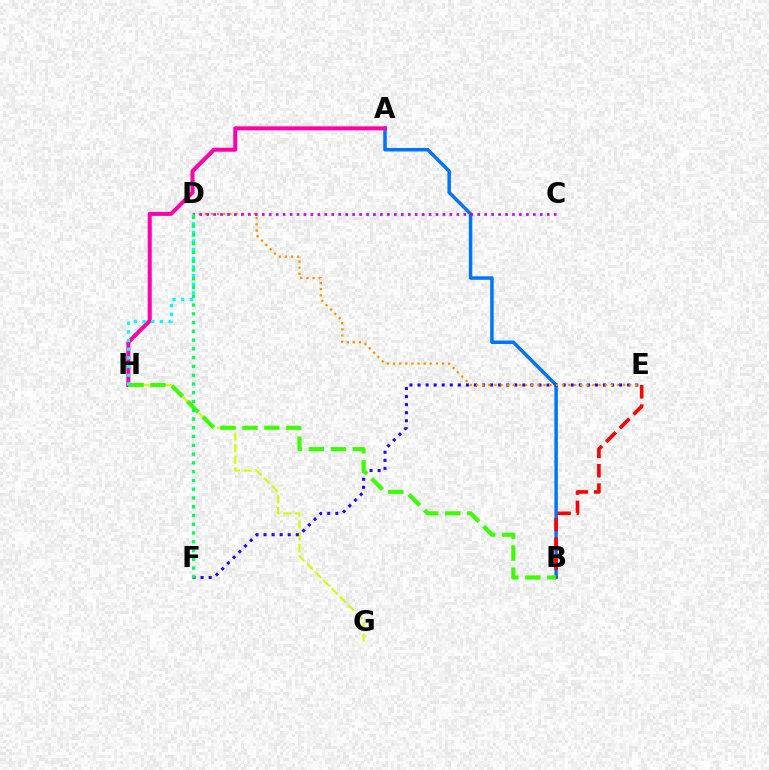{('A', 'B'): [{'color': '#0074ff', 'line_style': 'solid', 'thickness': 2.51}], ('G', 'H'): [{'color': '#d1ff00', 'line_style': 'dashed', 'thickness': 1.58}], ('E', 'F'): [{'color': '#2500ff', 'line_style': 'dotted', 'thickness': 2.19}], ('A', 'H'): [{'color': '#ff00ac', 'line_style': 'solid', 'thickness': 2.88}], ('D', 'E'): [{'color': '#ff9400', 'line_style': 'dotted', 'thickness': 1.66}], ('B', 'E'): [{'color': '#ff0000', 'line_style': 'dashed', 'thickness': 2.63}], ('C', 'D'): [{'color': '#b900ff', 'line_style': 'dotted', 'thickness': 1.89}], ('B', 'H'): [{'color': '#3dff00', 'line_style': 'dashed', 'thickness': 2.98}], ('D', 'H'): [{'color': '#00fff6', 'line_style': 'dotted', 'thickness': 2.35}], ('D', 'F'): [{'color': '#00ff5c', 'line_style': 'dotted', 'thickness': 2.38}]}